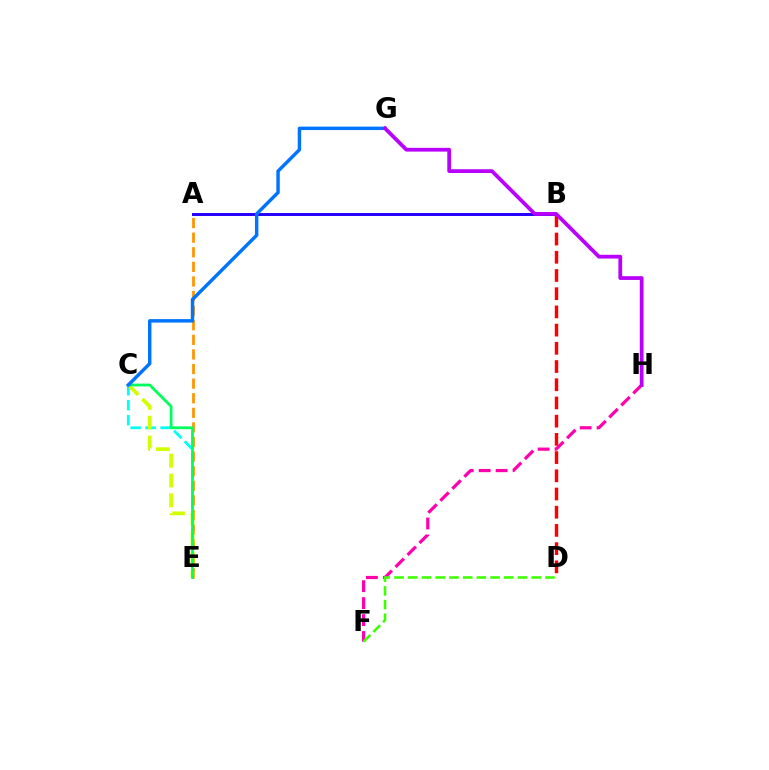{('F', 'H'): [{'color': '#ff00ac', 'line_style': 'dashed', 'thickness': 2.3}], ('C', 'E'): [{'color': '#00fff6', 'line_style': 'dashed', 'thickness': 2.03}, {'color': '#d1ff00', 'line_style': 'dashed', 'thickness': 2.69}, {'color': '#00ff5c', 'line_style': 'solid', 'thickness': 2.01}], ('A', 'E'): [{'color': '#ff9400', 'line_style': 'dashed', 'thickness': 1.98}], ('A', 'B'): [{'color': '#2500ff', 'line_style': 'solid', 'thickness': 2.13}], ('B', 'D'): [{'color': '#ff0000', 'line_style': 'dashed', 'thickness': 2.47}], ('D', 'F'): [{'color': '#3dff00', 'line_style': 'dashed', 'thickness': 1.86}], ('C', 'G'): [{'color': '#0074ff', 'line_style': 'solid', 'thickness': 2.48}], ('G', 'H'): [{'color': '#b900ff', 'line_style': 'solid', 'thickness': 2.71}]}